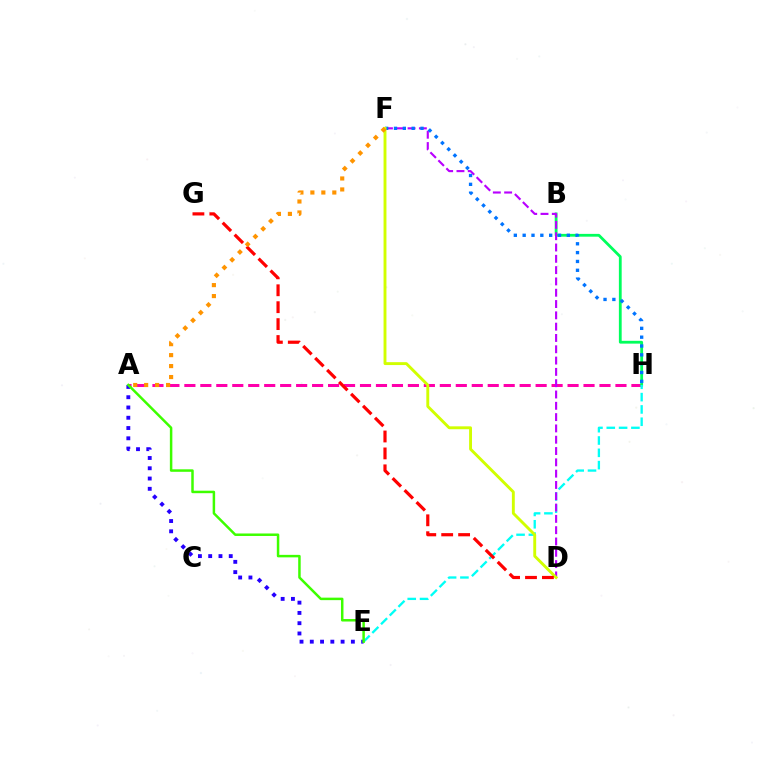{('A', 'H'): [{'color': '#ff00ac', 'line_style': 'dashed', 'thickness': 2.17}], ('B', 'H'): [{'color': '#00ff5c', 'line_style': 'solid', 'thickness': 2.01}], ('A', 'E'): [{'color': '#2500ff', 'line_style': 'dotted', 'thickness': 2.79}, {'color': '#3dff00', 'line_style': 'solid', 'thickness': 1.79}], ('E', 'H'): [{'color': '#00fff6', 'line_style': 'dashed', 'thickness': 1.67}], ('D', 'F'): [{'color': '#b900ff', 'line_style': 'dashed', 'thickness': 1.54}, {'color': '#d1ff00', 'line_style': 'solid', 'thickness': 2.08}], ('F', 'H'): [{'color': '#0074ff', 'line_style': 'dotted', 'thickness': 2.4}], ('D', 'G'): [{'color': '#ff0000', 'line_style': 'dashed', 'thickness': 2.3}], ('A', 'F'): [{'color': '#ff9400', 'line_style': 'dotted', 'thickness': 2.98}]}